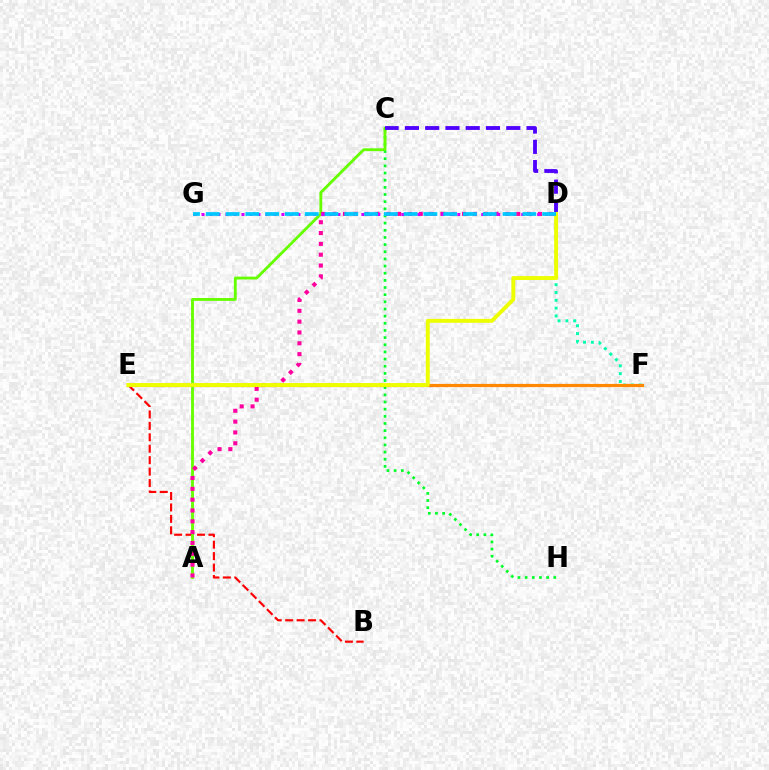{('E', 'F'): [{'color': '#003fff', 'line_style': 'dashed', 'thickness': 1.88}, {'color': '#ff8800', 'line_style': 'solid', 'thickness': 2.31}], ('D', 'F'): [{'color': '#00ffaf', 'line_style': 'dotted', 'thickness': 2.12}], ('B', 'E'): [{'color': '#ff0000', 'line_style': 'dashed', 'thickness': 1.55}], ('C', 'H'): [{'color': '#00ff27', 'line_style': 'dotted', 'thickness': 1.94}], ('A', 'C'): [{'color': '#66ff00', 'line_style': 'solid', 'thickness': 2.04}], ('C', 'D'): [{'color': '#4f00ff', 'line_style': 'dashed', 'thickness': 2.75}], ('A', 'D'): [{'color': '#ff00a0', 'line_style': 'dotted', 'thickness': 2.94}], ('D', 'G'): [{'color': '#d600ff', 'line_style': 'dotted', 'thickness': 2.17}, {'color': '#00c7ff', 'line_style': 'dashed', 'thickness': 2.69}], ('D', 'E'): [{'color': '#eeff00', 'line_style': 'solid', 'thickness': 2.81}]}